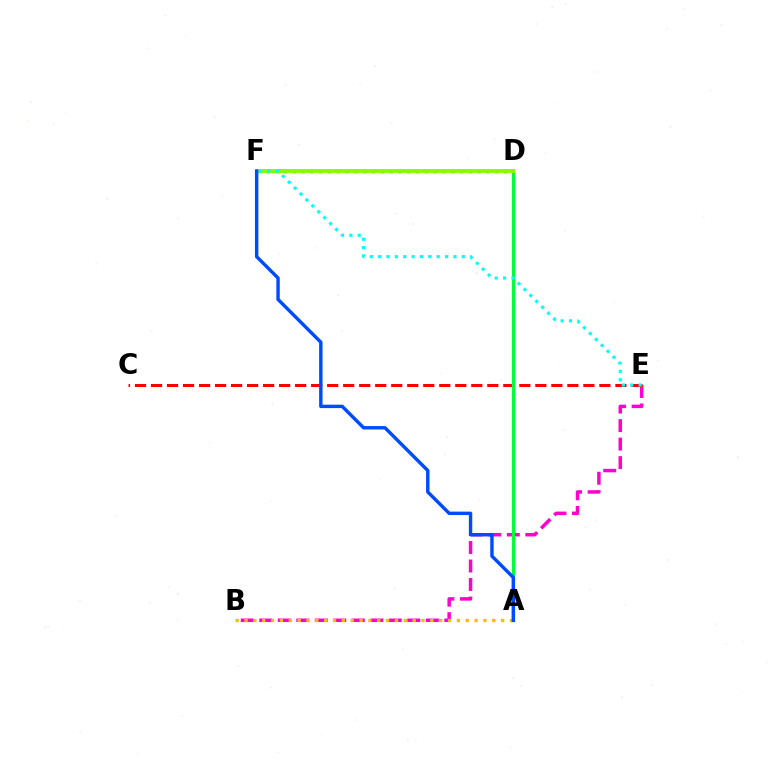{('D', 'F'): [{'color': '#7200ff', 'line_style': 'dotted', 'thickness': 2.39}, {'color': '#84ff00', 'line_style': 'solid', 'thickness': 2.82}], ('B', 'E'): [{'color': '#ff00cf', 'line_style': 'dashed', 'thickness': 2.51}], ('C', 'E'): [{'color': '#ff0000', 'line_style': 'dashed', 'thickness': 2.18}], ('A', 'D'): [{'color': '#00ff39', 'line_style': 'solid', 'thickness': 2.32}], ('A', 'B'): [{'color': '#ffbd00', 'line_style': 'dotted', 'thickness': 2.4}], ('E', 'F'): [{'color': '#00fff6', 'line_style': 'dotted', 'thickness': 2.27}], ('A', 'F'): [{'color': '#004bff', 'line_style': 'solid', 'thickness': 2.46}]}